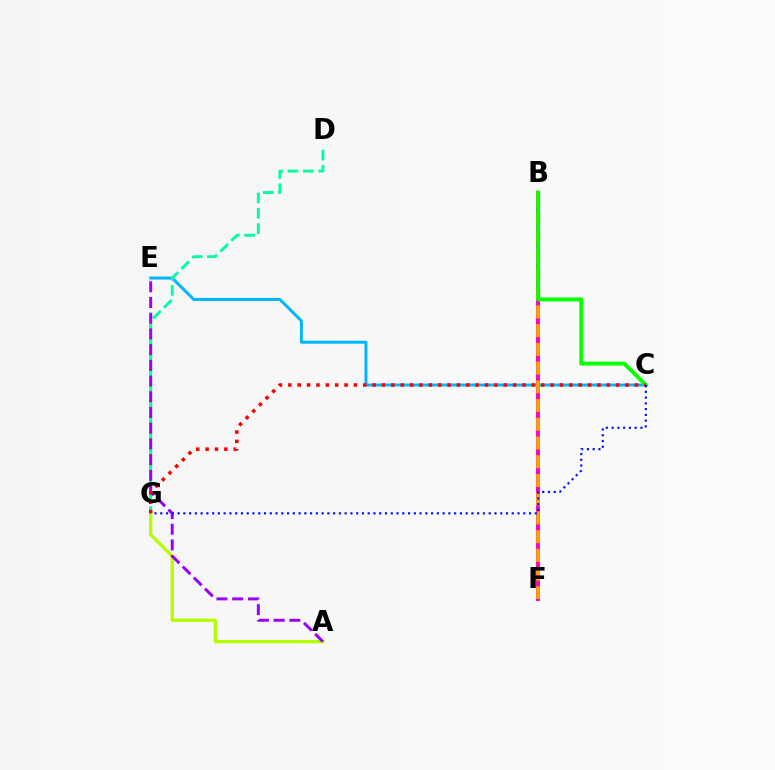{('B', 'F'): [{'color': '#ff00bd', 'line_style': 'solid', 'thickness': 2.83}, {'color': '#ffa500', 'line_style': 'dashed', 'thickness': 2.54}], ('C', 'E'): [{'color': '#00b5ff', 'line_style': 'solid', 'thickness': 2.13}], ('D', 'G'): [{'color': '#00ff9d', 'line_style': 'dashed', 'thickness': 2.08}], ('A', 'G'): [{'color': '#b3ff00', 'line_style': 'solid', 'thickness': 2.37}], ('B', 'C'): [{'color': '#08ff00', 'line_style': 'solid', 'thickness': 2.81}], ('A', 'E'): [{'color': '#9b00ff', 'line_style': 'dashed', 'thickness': 2.13}], ('C', 'G'): [{'color': '#ff0000', 'line_style': 'dotted', 'thickness': 2.54}, {'color': '#0010ff', 'line_style': 'dotted', 'thickness': 1.57}]}